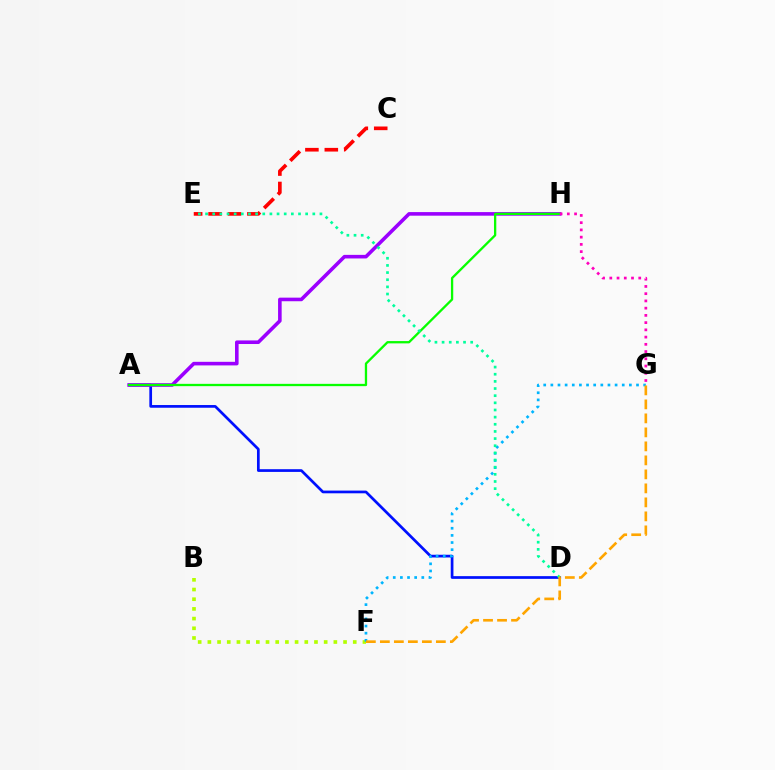{('A', 'D'): [{'color': '#0010ff', 'line_style': 'solid', 'thickness': 1.95}], ('A', 'H'): [{'color': '#9b00ff', 'line_style': 'solid', 'thickness': 2.58}, {'color': '#08ff00', 'line_style': 'solid', 'thickness': 1.66}], ('B', 'F'): [{'color': '#b3ff00', 'line_style': 'dotted', 'thickness': 2.63}], ('C', 'E'): [{'color': '#ff0000', 'line_style': 'dashed', 'thickness': 2.64}], ('F', 'G'): [{'color': '#00b5ff', 'line_style': 'dotted', 'thickness': 1.94}, {'color': '#ffa500', 'line_style': 'dashed', 'thickness': 1.9}], ('D', 'E'): [{'color': '#00ff9d', 'line_style': 'dotted', 'thickness': 1.94}], ('G', 'H'): [{'color': '#ff00bd', 'line_style': 'dotted', 'thickness': 1.97}]}